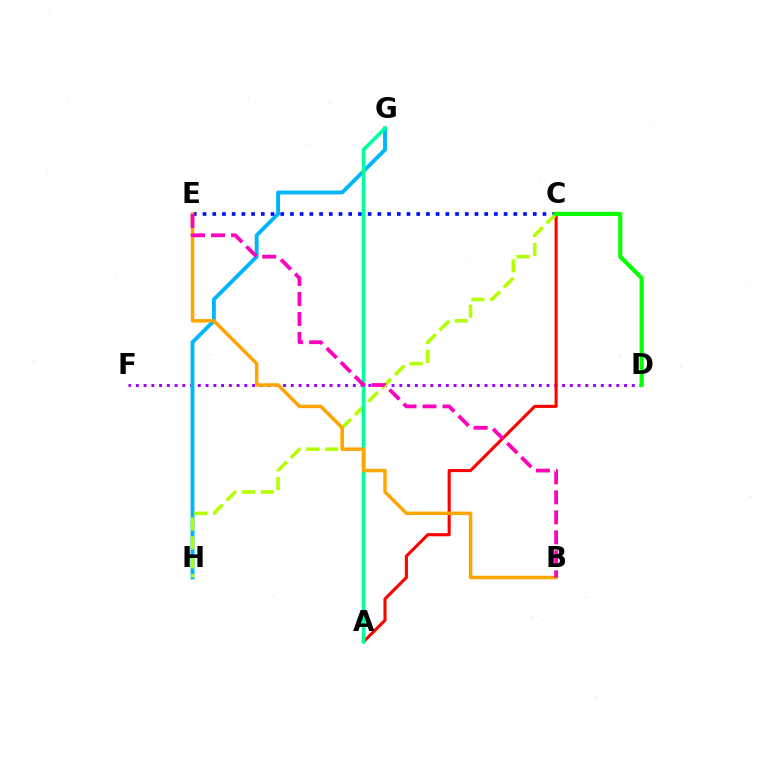{('D', 'F'): [{'color': '#9b00ff', 'line_style': 'dotted', 'thickness': 2.11}], ('G', 'H'): [{'color': '#00b5ff', 'line_style': 'solid', 'thickness': 2.78}], ('A', 'C'): [{'color': '#ff0000', 'line_style': 'solid', 'thickness': 2.22}], ('C', 'E'): [{'color': '#0010ff', 'line_style': 'dotted', 'thickness': 2.64}], ('C', 'H'): [{'color': '#b3ff00', 'line_style': 'dashed', 'thickness': 2.57}], ('C', 'D'): [{'color': '#08ff00', 'line_style': 'solid', 'thickness': 2.98}], ('A', 'G'): [{'color': '#00ff9d', 'line_style': 'solid', 'thickness': 2.66}], ('B', 'E'): [{'color': '#ffa500', 'line_style': 'solid', 'thickness': 2.51}, {'color': '#ff00bd', 'line_style': 'dashed', 'thickness': 2.72}]}